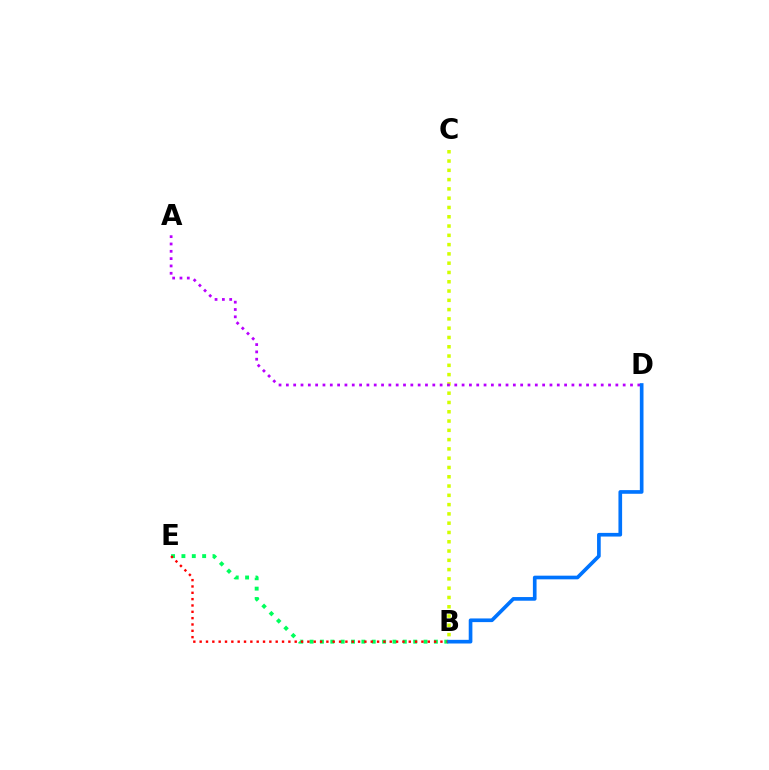{('B', 'C'): [{'color': '#d1ff00', 'line_style': 'dotted', 'thickness': 2.52}], ('B', 'E'): [{'color': '#00ff5c', 'line_style': 'dotted', 'thickness': 2.81}, {'color': '#ff0000', 'line_style': 'dotted', 'thickness': 1.72}], ('A', 'D'): [{'color': '#b900ff', 'line_style': 'dotted', 'thickness': 1.99}], ('B', 'D'): [{'color': '#0074ff', 'line_style': 'solid', 'thickness': 2.64}]}